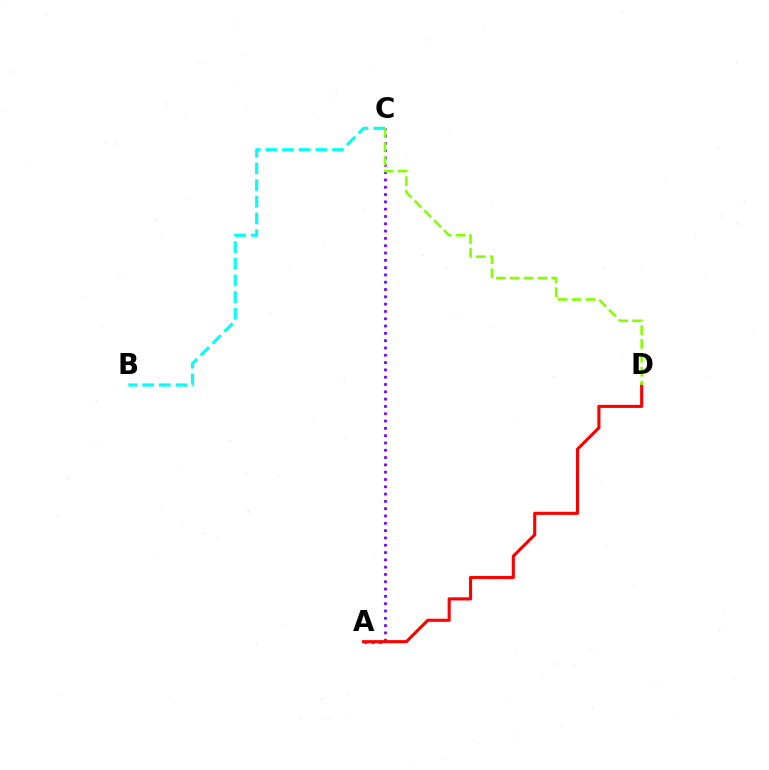{('A', 'C'): [{'color': '#7200ff', 'line_style': 'dotted', 'thickness': 1.98}], ('A', 'D'): [{'color': '#ff0000', 'line_style': 'solid', 'thickness': 2.23}], ('B', 'C'): [{'color': '#00fff6', 'line_style': 'dashed', 'thickness': 2.27}], ('C', 'D'): [{'color': '#84ff00', 'line_style': 'dashed', 'thickness': 1.88}]}